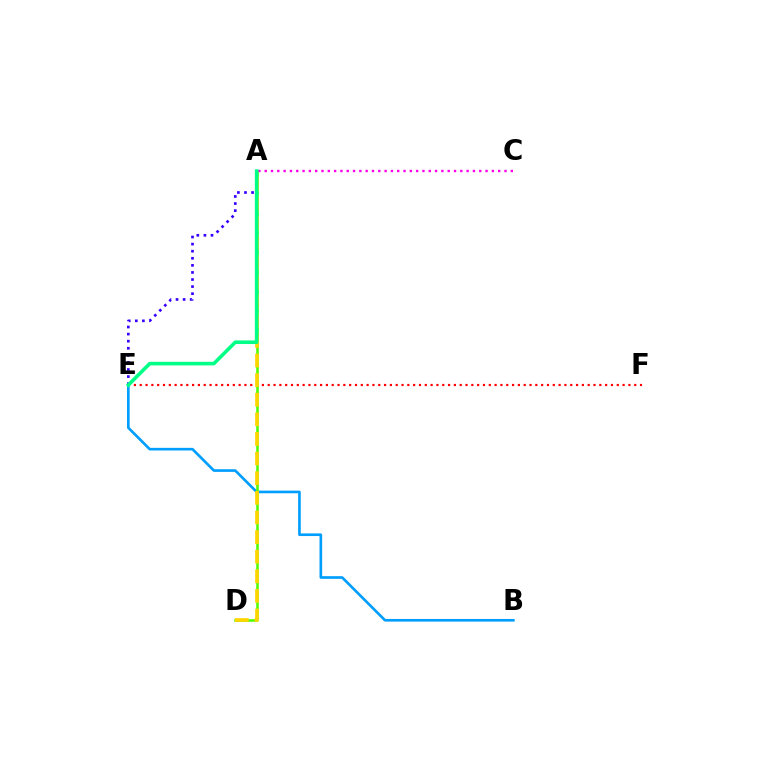{('E', 'F'): [{'color': '#ff0000', 'line_style': 'dotted', 'thickness': 1.58}], ('B', 'E'): [{'color': '#009eff', 'line_style': 'solid', 'thickness': 1.91}], ('A', 'D'): [{'color': '#4fff00', 'line_style': 'solid', 'thickness': 1.83}, {'color': '#ffd500', 'line_style': 'dashed', 'thickness': 2.67}], ('A', 'E'): [{'color': '#3700ff', 'line_style': 'dotted', 'thickness': 1.92}, {'color': '#00ff86', 'line_style': 'solid', 'thickness': 2.59}], ('A', 'C'): [{'color': '#ff00ed', 'line_style': 'dotted', 'thickness': 1.71}]}